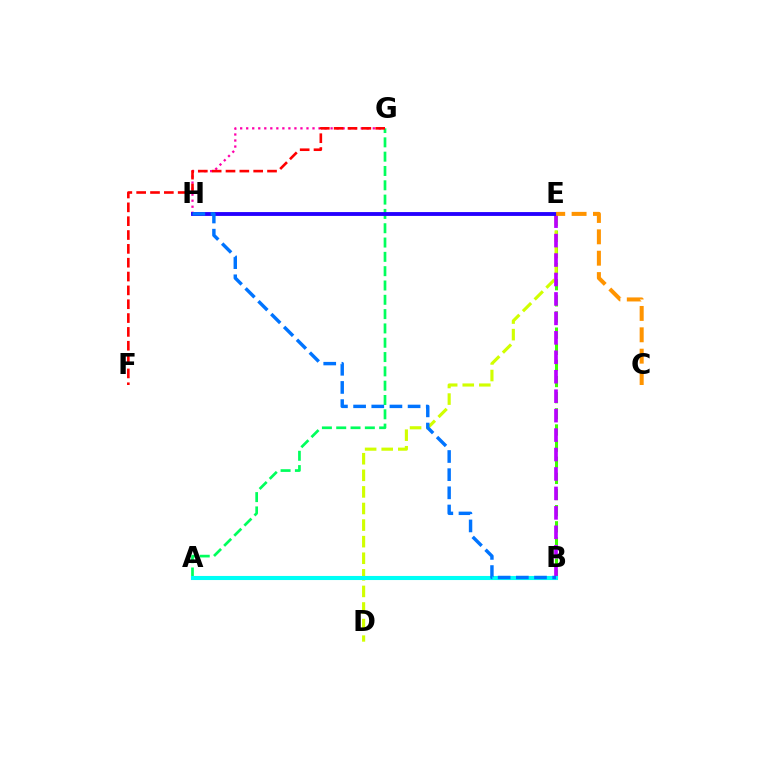{('G', 'H'): [{'color': '#ff00ac', 'line_style': 'dotted', 'thickness': 1.64}], ('A', 'G'): [{'color': '#00ff5c', 'line_style': 'dashed', 'thickness': 1.94}], ('B', 'E'): [{'color': '#3dff00', 'line_style': 'dashed', 'thickness': 2.19}, {'color': '#b900ff', 'line_style': 'dashed', 'thickness': 2.64}], ('D', 'E'): [{'color': '#d1ff00', 'line_style': 'dashed', 'thickness': 2.25}], ('E', 'H'): [{'color': '#2500ff', 'line_style': 'solid', 'thickness': 2.77}], ('F', 'G'): [{'color': '#ff0000', 'line_style': 'dashed', 'thickness': 1.88}], ('A', 'B'): [{'color': '#00fff6', 'line_style': 'solid', 'thickness': 2.94}], ('C', 'E'): [{'color': '#ff9400', 'line_style': 'dashed', 'thickness': 2.9}], ('B', 'H'): [{'color': '#0074ff', 'line_style': 'dashed', 'thickness': 2.47}]}